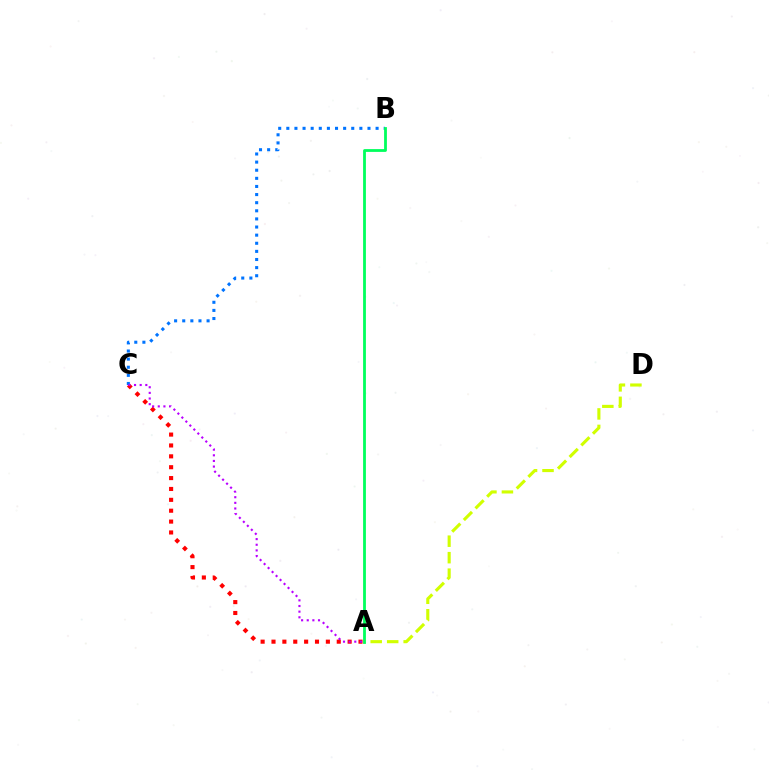{('A', 'C'): [{'color': '#ff0000', 'line_style': 'dotted', 'thickness': 2.95}, {'color': '#b900ff', 'line_style': 'dotted', 'thickness': 1.53}], ('A', 'D'): [{'color': '#d1ff00', 'line_style': 'dashed', 'thickness': 2.24}], ('B', 'C'): [{'color': '#0074ff', 'line_style': 'dotted', 'thickness': 2.21}], ('A', 'B'): [{'color': '#00ff5c', 'line_style': 'solid', 'thickness': 2.01}]}